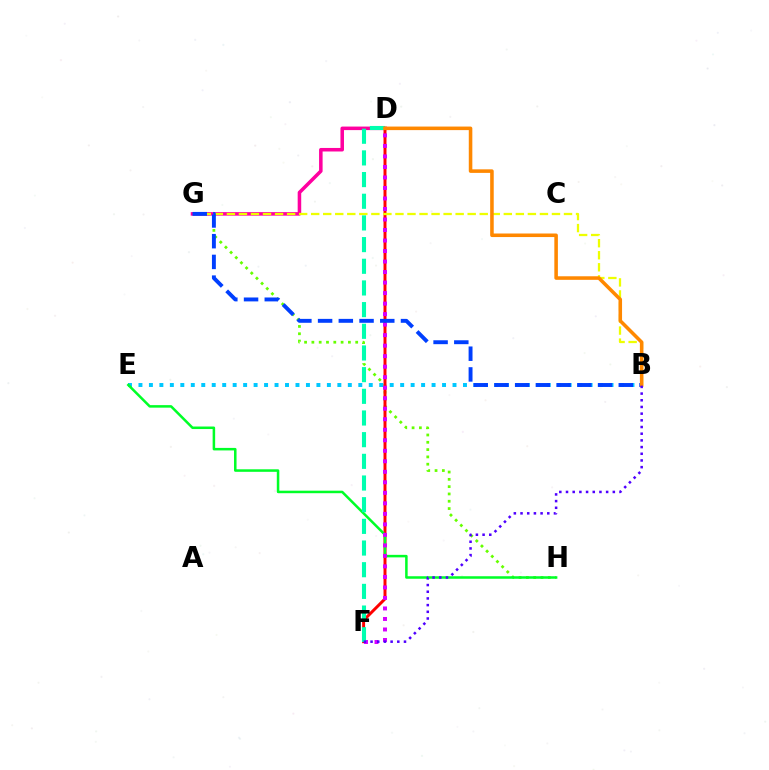{('G', 'H'): [{'color': '#66ff00', 'line_style': 'dotted', 'thickness': 1.98}], ('D', 'G'): [{'color': '#ff00a0', 'line_style': 'solid', 'thickness': 2.55}], ('D', 'F'): [{'color': '#ff0000', 'line_style': 'solid', 'thickness': 2.13}, {'color': '#d600ff', 'line_style': 'dotted', 'thickness': 2.86}, {'color': '#00ffaf', 'line_style': 'dashed', 'thickness': 2.94}], ('B', 'G'): [{'color': '#eeff00', 'line_style': 'dashed', 'thickness': 1.64}, {'color': '#003fff', 'line_style': 'dashed', 'thickness': 2.82}], ('B', 'E'): [{'color': '#00c7ff', 'line_style': 'dotted', 'thickness': 2.84}], ('E', 'H'): [{'color': '#00ff27', 'line_style': 'solid', 'thickness': 1.82}], ('B', 'D'): [{'color': '#ff8800', 'line_style': 'solid', 'thickness': 2.56}], ('B', 'F'): [{'color': '#4f00ff', 'line_style': 'dotted', 'thickness': 1.82}]}